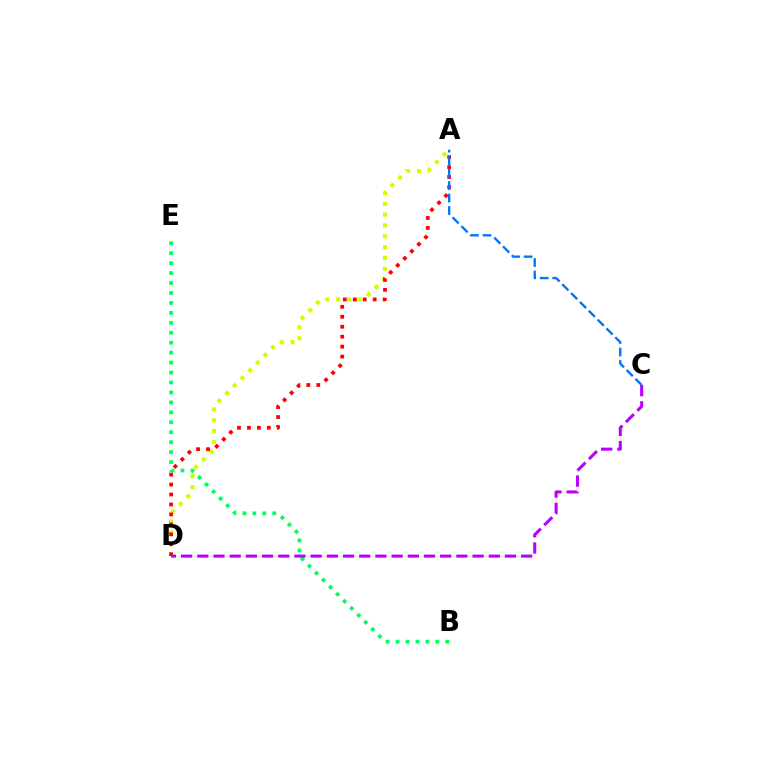{('A', 'D'): [{'color': '#d1ff00', 'line_style': 'dotted', 'thickness': 2.94}, {'color': '#ff0000', 'line_style': 'dotted', 'thickness': 2.71}], ('B', 'E'): [{'color': '#00ff5c', 'line_style': 'dotted', 'thickness': 2.7}], ('A', 'C'): [{'color': '#0074ff', 'line_style': 'dashed', 'thickness': 1.7}], ('C', 'D'): [{'color': '#b900ff', 'line_style': 'dashed', 'thickness': 2.2}]}